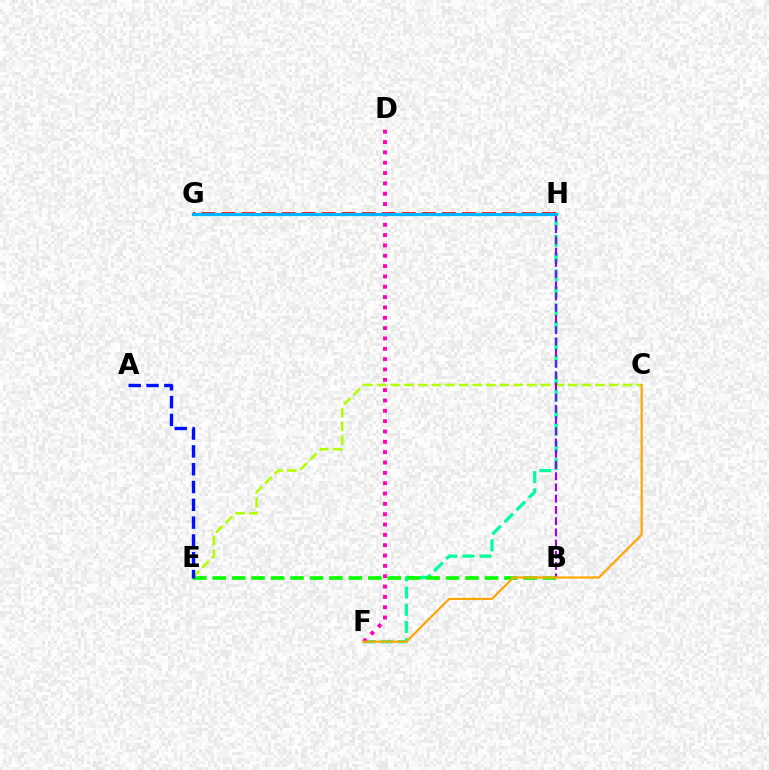{('F', 'H'): [{'color': '#00ff9d', 'line_style': 'dashed', 'thickness': 2.33}], ('C', 'E'): [{'color': '#b3ff00', 'line_style': 'dashed', 'thickness': 1.86}], ('B', 'E'): [{'color': '#08ff00', 'line_style': 'dashed', 'thickness': 2.64}], ('B', 'H'): [{'color': '#9b00ff', 'line_style': 'dashed', 'thickness': 1.53}], ('G', 'H'): [{'color': '#ff0000', 'line_style': 'dashed', 'thickness': 2.72}, {'color': '#00b5ff', 'line_style': 'solid', 'thickness': 2.31}], ('D', 'F'): [{'color': '#ff00bd', 'line_style': 'dotted', 'thickness': 2.81}], ('A', 'E'): [{'color': '#0010ff', 'line_style': 'dashed', 'thickness': 2.42}], ('C', 'F'): [{'color': '#ffa500', 'line_style': 'solid', 'thickness': 1.57}]}